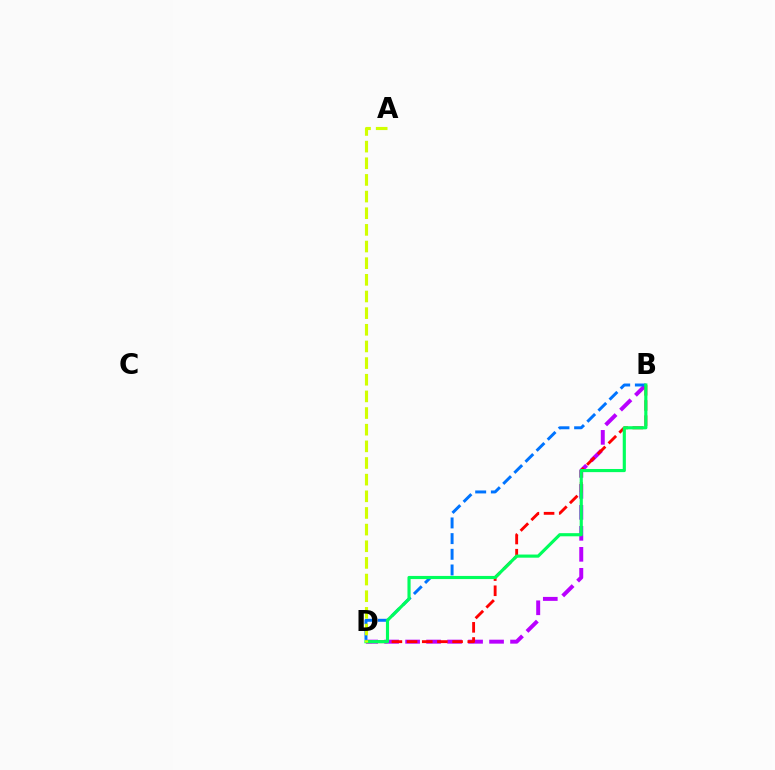{('B', 'D'): [{'color': '#b900ff', 'line_style': 'dashed', 'thickness': 2.85}, {'color': '#ff0000', 'line_style': 'dashed', 'thickness': 2.06}, {'color': '#0074ff', 'line_style': 'dashed', 'thickness': 2.13}, {'color': '#00ff5c', 'line_style': 'solid', 'thickness': 2.26}], ('A', 'D'): [{'color': '#d1ff00', 'line_style': 'dashed', 'thickness': 2.26}]}